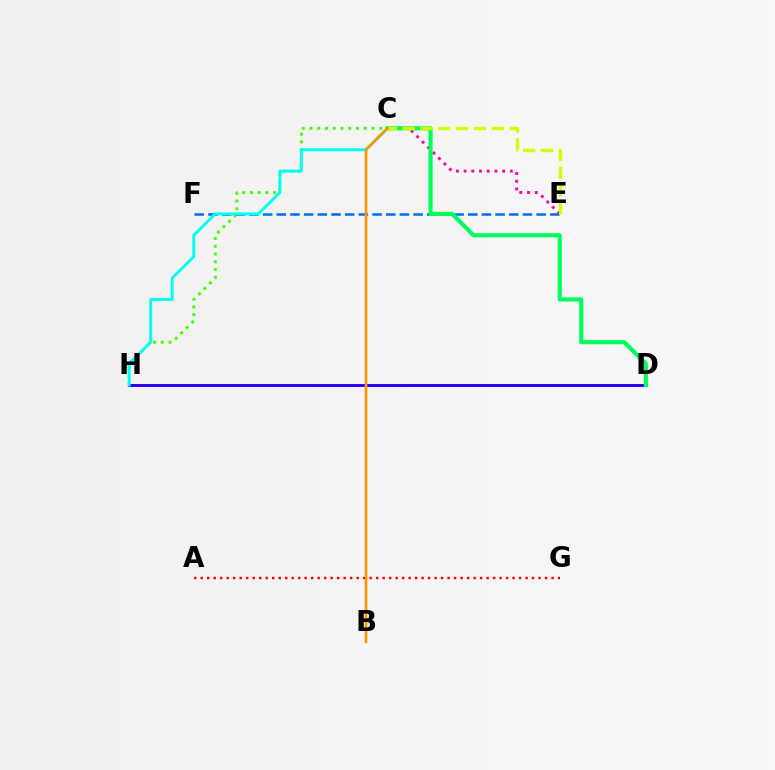{('C', 'H'): [{'color': '#3dff00', 'line_style': 'dotted', 'thickness': 2.1}, {'color': '#00fff6', 'line_style': 'solid', 'thickness': 2.1}], ('E', 'F'): [{'color': '#0074ff', 'line_style': 'dashed', 'thickness': 1.86}], ('A', 'G'): [{'color': '#ff0000', 'line_style': 'dotted', 'thickness': 1.77}], ('D', 'H'): [{'color': '#b900ff', 'line_style': 'solid', 'thickness': 1.91}, {'color': '#2500ff', 'line_style': 'solid', 'thickness': 2.0}], ('C', 'E'): [{'color': '#ff00ac', 'line_style': 'dotted', 'thickness': 2.1}, {'color': '#d1ff00', 'line_style': 'dashed', 'thickness': 2.42}], ('C', 'D'): [{'color': '#00ff5c', 'line_style': 'solid', 'thickness': 2.98}], ('B', 'C'): [{'color': '#ff9400', 'line_style': 'solid', 'thickness': 1.93}]}